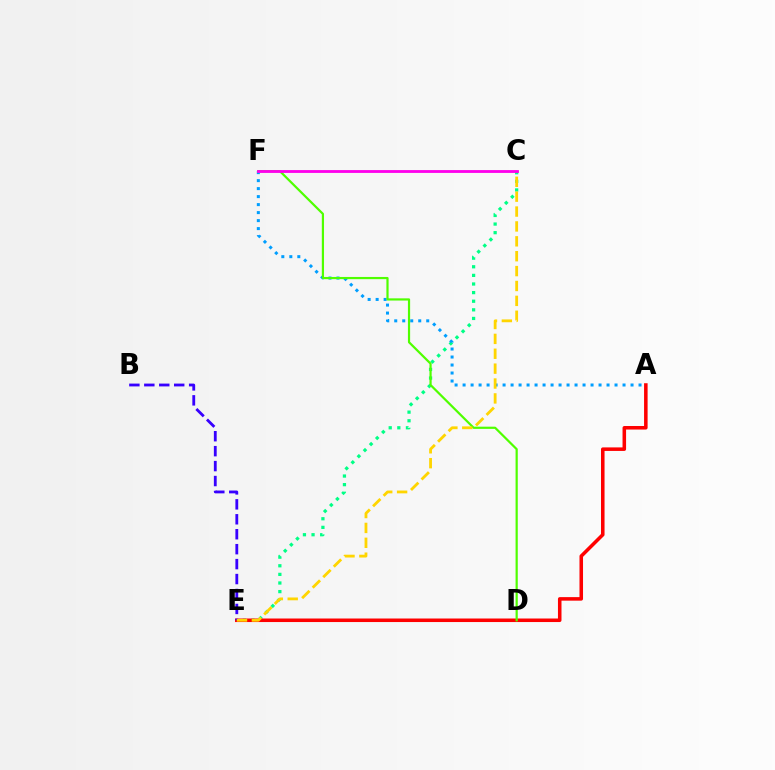{('C', 'E'): [{'color': '#00ff86', 'line_style': 'dotted', 'thickness': 2.34}, {'color': '#ffd500', 'line_style': 'dashed', 'thickness': 2.02}], ('A', 'E'): [{'color': '#ff0000', 'line_style': 'solid', 'thickness': 2.55}], ('A', 'F'): [{'color': '#009eff', 'line_style': 'dotted', 'thickness': 2.17}], ('D', 'F'): [{'color': '#4fff00', 'line_style': 'solid', 'thickness': 1.59}], ('B', 'E'): [{'color': '#3700ff', 'line_style': 'dashed', 'thickness': 2.03}], ('C', 'F'): [{'color': '#ff00ed', 'line_style': 'solid', 'thickness': 2.04}]}